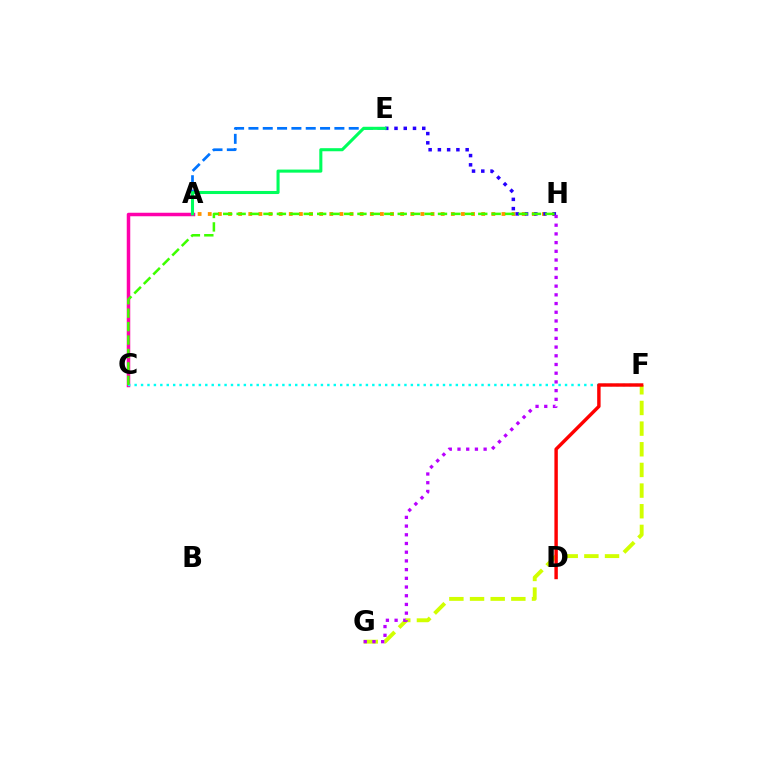{('A', 'E'): [{'color': '#0074ff', 'line_style': 'dashed', 'thickness': 1.95}, {'color': '#00ff5c', 'line_style': 'solid', 'thickness': 2.21}], ('F', 'G'): [{'color': '#d1ff00', 'line_style': 'dashed', 'thickness': 2.81}], ('A', 'C'): [{'color': '#ff00ac', 'line_style': 'solid', 'thickness': 2.52}], ('A', 'H'): [{'color': '#ff9400', 'line_style': 'dotted', 'thickness': 2.75}], ('E', 'H'): [{'color': '#2500ff', 'line_style': 'dotted', 'thickness': 2.51}], ('C', 'F'): [{'color': '#00fff6', 'line_style': 'dotted', 'thickness': 1.75}], ('D', 'F'): [{'color': '#ff0000', 'line_style': 'solid', 'thickness': 2.46}], ('C', 'H'): [{'color': '#3dff00', 'line_style': 'dashed', 'thickness': 1.82}], ('G', 'H'): [{'color': '#b900ff', 'line_style': 'dotted', 'thickness': 2.37}]}